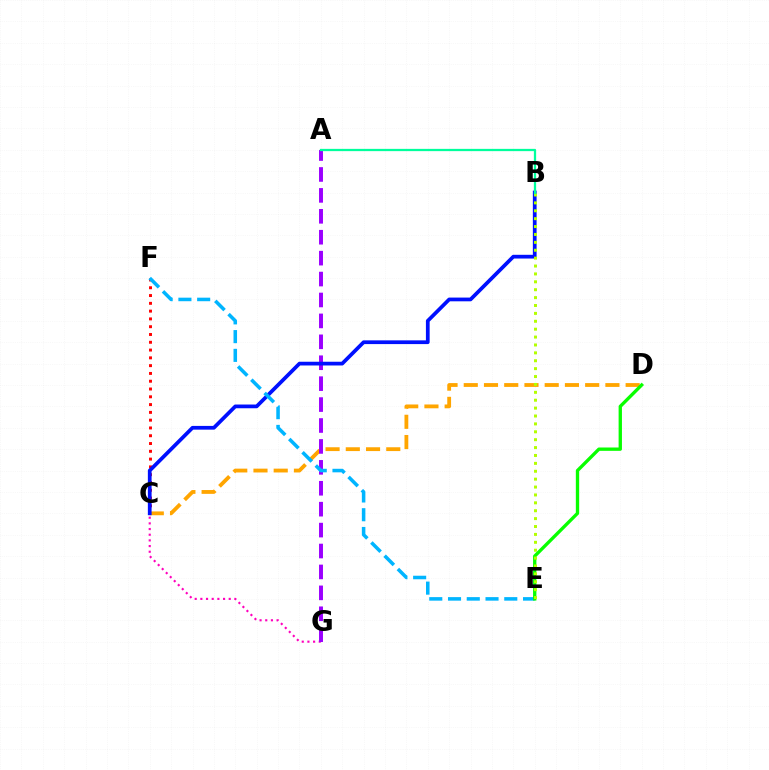{('C', 'G'): [{'color': '#ff00bd', 'line_style': 'dotted', 'thickness': 1.54}], ('C', 'F'): [{'color': '#ff0000', 'line_style': 'dotted', 'thickness': 2.12}], ('C', 'D'): [{'color': '#ffa500', 'line_style': 'dashed', 'thickness': 2.75}], ('A', 'G'): [{'color': '#9b00ff', 'line_style': 'dashed', 'thickness': 2.84}], ('B', 'C'): [{'color': '#0010ff', 'line_style': 'solid', 'thickness': 2.69}], ('E', 'F'): [{'color': '#00b5ff', 'line_style': 'dashed', 'thickness': 2.55}], ('D', 'E'): [{'color': '#08ff00', 'line_style': 'solid', 'thickness': 2.4}], ('B', 'E'): [{'color': '#b3ff00', 'line_style': 'dotted', 'thickness': 2.14}], ('A', 'B'): [{'color': '#00ff9d', 'line_style': 'solid', 'thickness': 1.63}]}